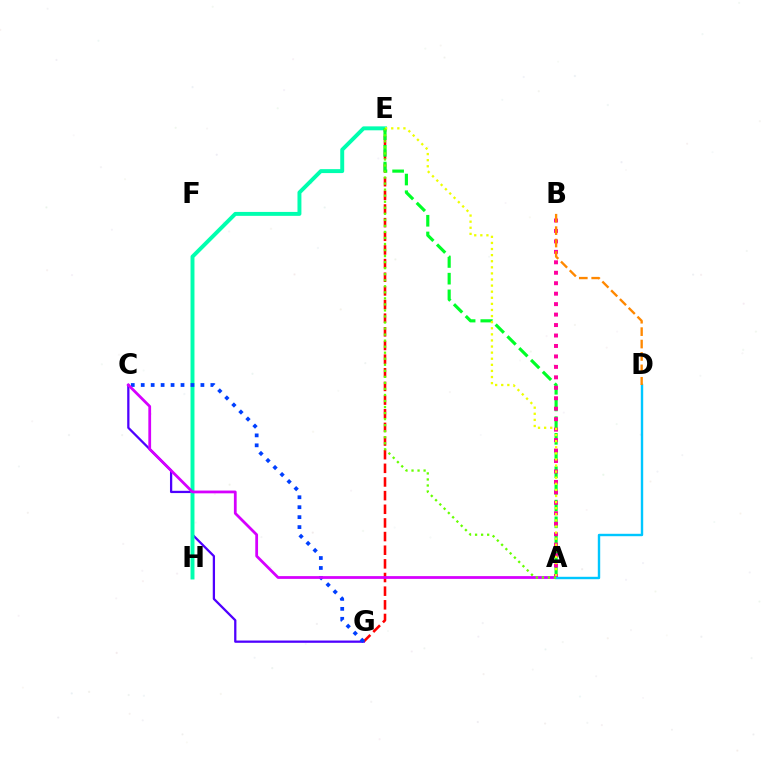{('E', 'G'): [{'color': '#ff0000', 'line_style': 'dashed', 'thickness': 1.85}], ('C', 'G'): [{'color': '#4f00ff', 'line_style': 'solid', 'thickness': 1.64}, {'color': '#003fff', 'line_style': 'dotted', 'thickness': 2.7}], ('E', 'H'): [{'color': '#00ffaf', 'line_style': 'solid', 'thickness': 2.83}], ('A', 'E'): [{'color': '#00ff27', 'line_style': 'dashed', 'thickness': 2.27}, {'color': '#eeff00', 'line_style': 'dotted', 'thickness': 1.66}, {'color': '#66ff00', 'line_style': 'dotted', 'thickness': 1.64}], ('A', 'B'): [{'color': '#ff00a0', 'line_style': 'dotted', 'thickness': 2.84}], ('A', 'C'): [{'color': '#d600ff', 'line_style': 'solid', 'thickness': 1.99}], ('A', 'D'): [{'color': '#00c7ff', 'line_style': 'solid', 'thickness': 1.74}], ('B', 'D'): [{'color': '#ff8800', 'line_style': 'dashed', 'thickness': 1.69}]}